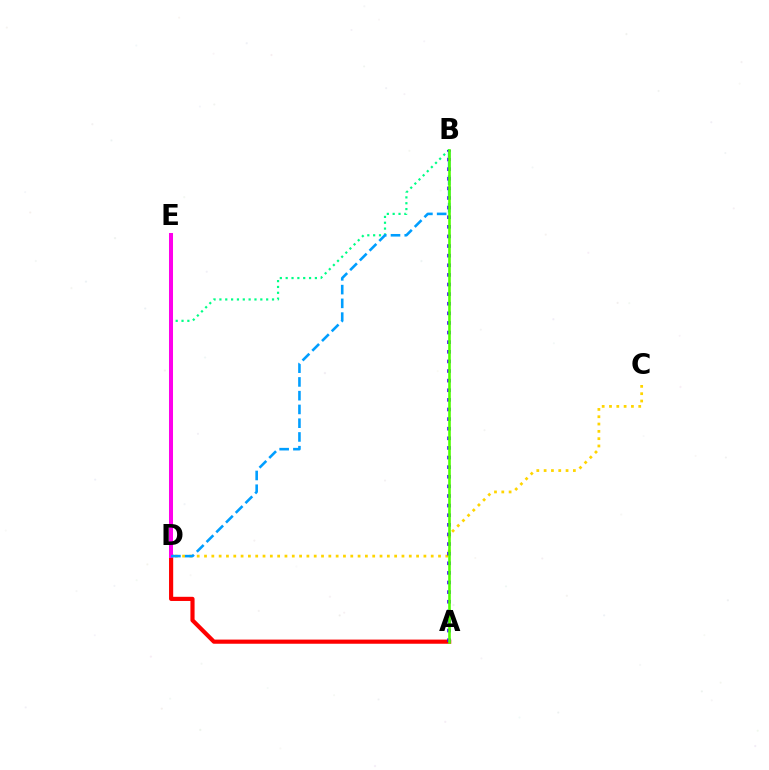{('A', 'D'): [{'color': '#ff0000', 'line_style': 'solid', 'thickness': 2.99}], ('C', 'D'): [{'color': '#ffd500', 'line_style': 'dotted', 'thickness': 1.99}], ('B', 'D'): [{'color': '#00ff86', 'line_style': 'dotted', 'thickness': 1.59}, {'color': '#009eff', 'line_style': 'dashed', 'thickness': 1.87}], ('D', 'E'): [{'color': '#ff00ed', 'line_style': 'solid', 'thickness': 2.88}], ('A', 'B'): [{'color': '#3700ff', 'line_style': 'dotted', 'thickness': 2.61}, {'color': '#4fff00', 'line_style': 'solid', 'thickness': 1.88}]}